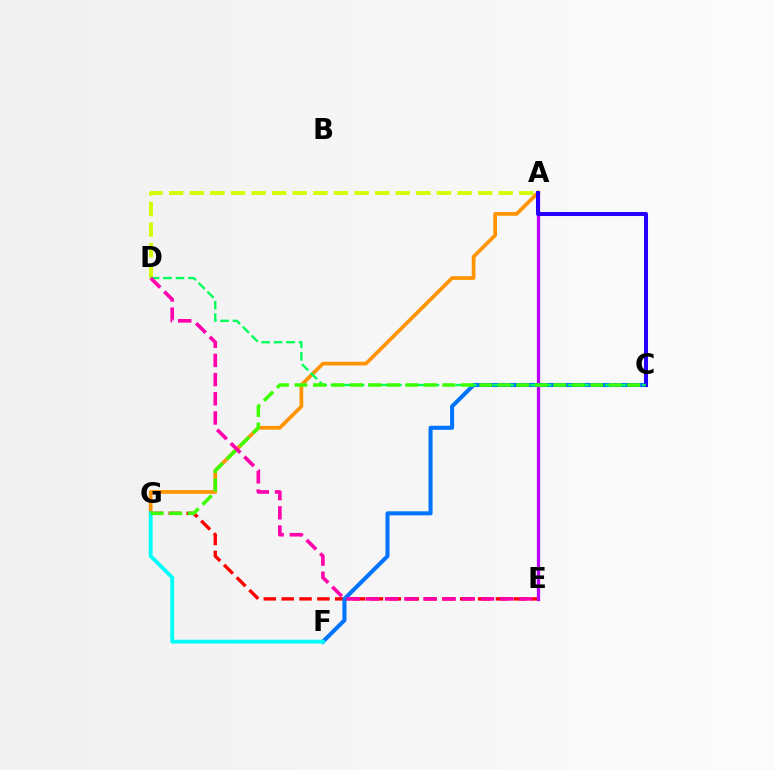{('A', 'D'): [{'color': '#d1ff00', 'line_style': 'dashed', 'thickness': 2.8}], ('E', 'G'): [{'color': '#ff0000', 'line_style': 'dashed', 'thickness': 2.43}], ('A', 'E'): [{'color': '#b900ff', 'line_style': 'solid', 'thickness': 2.34}], ('C', 'F'): [{'color': '#0074ff', 'line_style': 'solid', 'thickness': 2.92}], ('A', 'G'): [{'color': '#ff9400', 'line_style': 'solid', 'thickness': 2.66}], ('F', 'G'): [{'color': '#00fff6', 'line_style': 'solid', 'thickness': 2.76}], ('A', 'C'): [{'color': '#2500ff', 'line_style': 'solid', 'thickness': 2.9}], ('C', 'D'): [{'color': '#00ff5c', 'line_style': 'dashed', 'thickness': 1.69}], ('C', 'G'): [{'color': '#3dff00', 'line_style': 'dashed', 'thickness': 2.51}], ('D', 'E'): [{'color': '#ff00ac', 'line_style': 'dashed', 'thickness': 2.61}]}